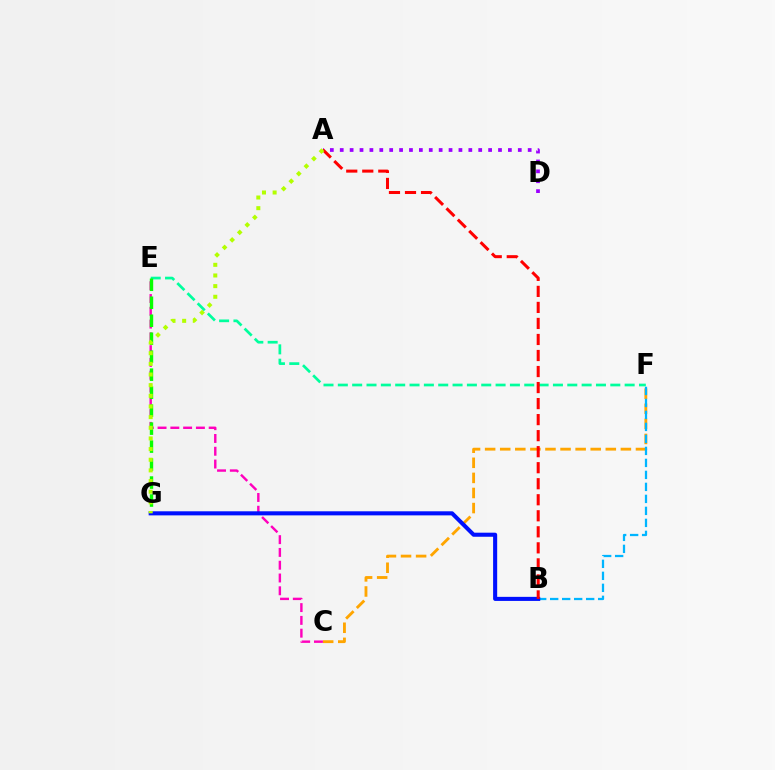{('A', 'D'): [{'color': '#9b00ff', 'line_style': 'dotted', 'thickness': 2.69}], ('C', 'F'): [{'color': '#ffa500', 'line_style': 'dashed', 'thickness': 2.05}], ('B', 'F'): [{'color': '#00b5ff', 'line_style': 'dashed', 'thickness': 1.63}], ('C', 'E'): [{'color': '#ff00bd', 'line_style': 'dashed', 'thickness': 1.74}], ('E', 'F'): [{'color': '#00ff9d', 'line_style': 'dashed', 'thickness': 1.95}], ('E', 'G'): [{'color': '#08ff00', 'line_style': 'dashed', 'thickness': 2.44}], ('B', 'G'): [{'color': '#0010ff', 'line_style': 'solid', 'thickness': 2.93}], ('A', 'B'): [{'color': '#ff0000', 'line_style': 'dashed', 'thickness': 2.18}], ('A', 'G'): [{'color': '#b3ff00', 'line_style': 'dotted', 'thickness': 2.89}]}